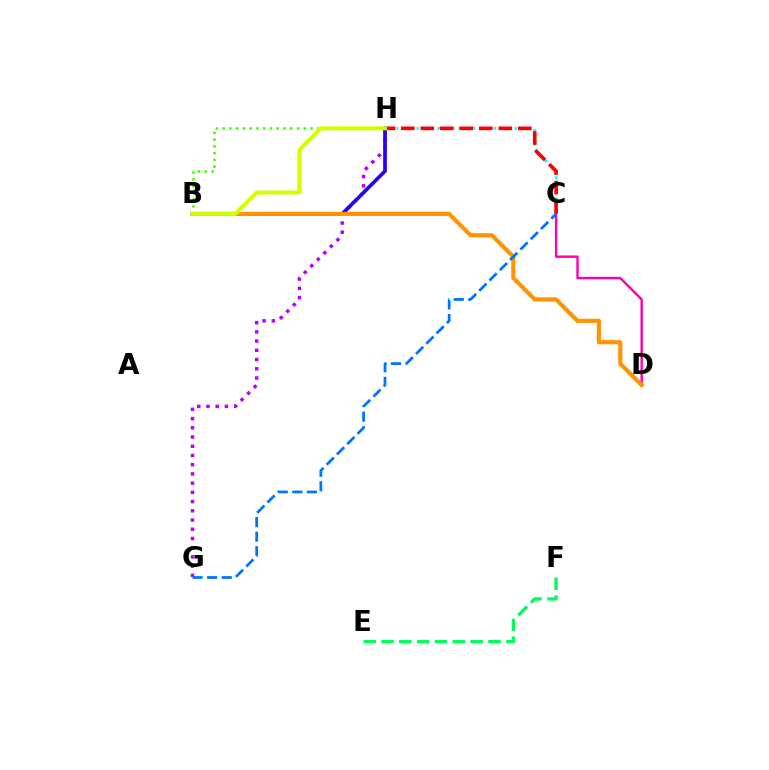{('G', 'H'): [{'color': '#b900ff', 'line_style': 'dotted', 'thickness': 2.51}], ('E', 'F'): [{'color': '#00ff5c', 'line_style': 'dashed', 'thickness': 2.42}], ('C', 'H'): [{'color': '#00fff6', 'line_style': 'dotted', 'thickness': 1.9}, {'color': '#ff0000', 'line_style': 'dashed', 'thickness': 2.65}], ('B', 'H'): [{'color': '#2500ff', 'line_style': 'solid', 'thickness': 2.67}, {'color': '#3dff00', 'line_style': 'dotted', 'thickness': 1.84}, {'color': '#d1ff00', 'line_style': 'solid', 'thickness': 2.87}], ('C', 'D'): [{'color': '#ff00ac', 'line_style': 'solid', 'thickness': 1.73}], ('B', 'D'): [{'color': '#ff9400', 'line_style': 'solid', 'thickness': 2.99}], ('C', 'G'): [{'color': '#0074ff', 'line_style': 'dashed', 'thickness': 1.98}]}